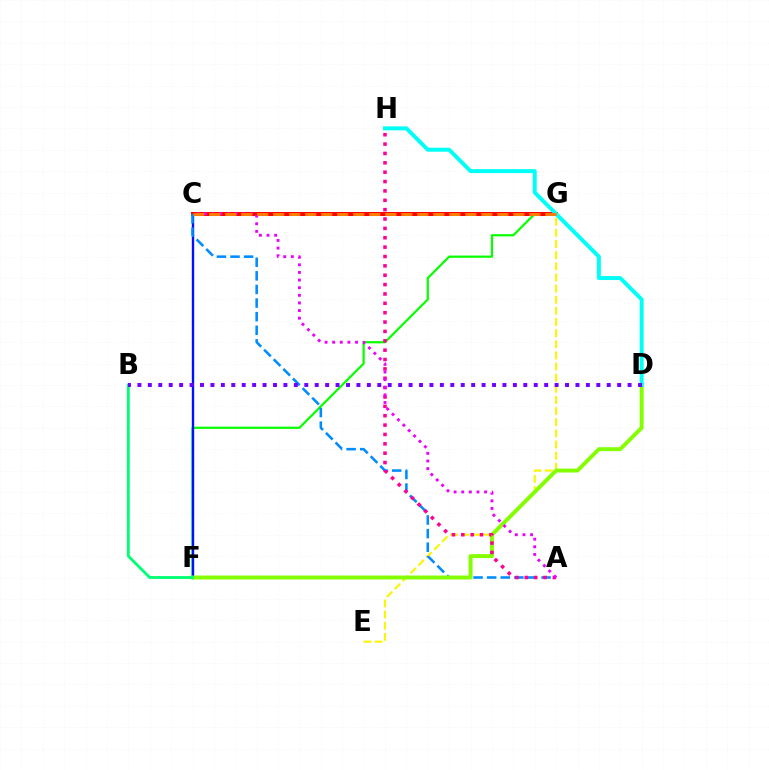{('F', 'G'): [{'color': '#08ff00', 'line_style': 'solid', 'thickness': 1.6}], ('C', 'F'): [{'color': '#0010ff', 'line_style': 'solid', 'thickness': 1.71}], ('E', 'G'): [{'color': '#fcf500', 'line_style': 'dashed', 'thickness': 1.51}], ('C', 'G'): [{'color': '#ff0000', 'line_style': 'solid', 'thickness': 2.89}, {'color': '#ff7c00', 'line_style': 'dashed', 'thickness': 2.18}], ('A', 'C'): [{'color': '#008cff', 'line_style': 'dashed', 'thickness': 1.85}, {'color': '#ee00ff', 'line_style': 'dotted', 'thickness': 2.07}], ('D', 'F'): [{'color': '#84ff00', 'line_style': 'solid', 'thickness': 2.83}], ('D', 'H'): [{'color': '#00fff6', 'line_style': 'solid', 'thickness': 2.84}], ('A', 'H'): [{'color': '#ff0094', 'line_style': 'dotted', 'thickness': 2.54}], ('B', 'F'): [{'color': '#00ff74', 'line_style': 'solid', 'thickness': 2.05}], ('B', 'D'): [{'color': '#7200ff', 'line_style': 'dotted', 'thickness': 2.83}]}